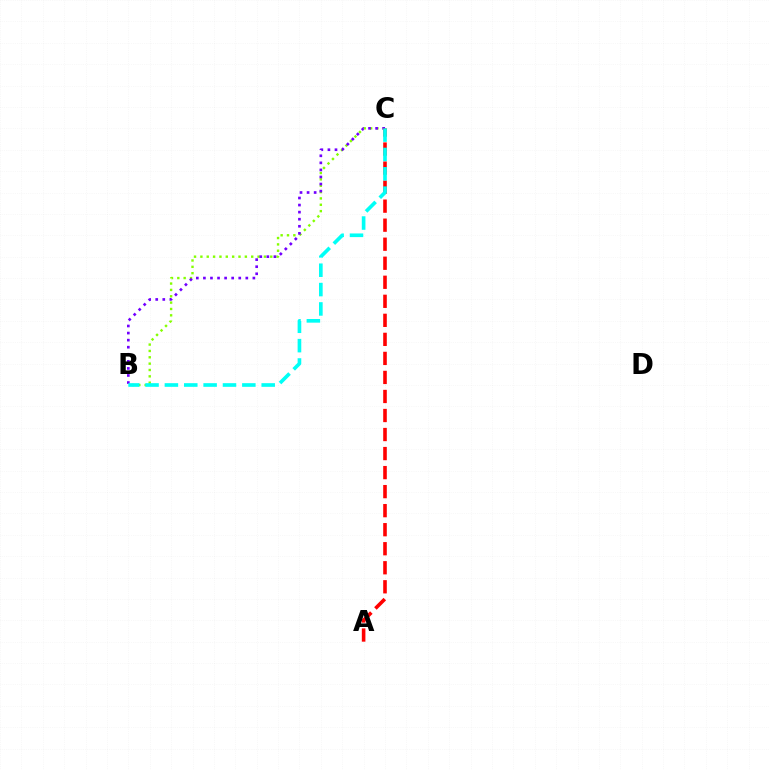{('B', 'C'): [{'color': '#84ff00', 'line_style': 'dotted', 'thickness': 1.73}, {'color': '#7200ff', 'line_style': 'dotted', 'thickness': 1.92}, {'color': '#00fff6', 'line_style': 'dashed', 'thickness': 2.63}], ('A', 'C'): [{'color': '#ff0000', 'line_style': 'dashed', 'thickness': 2.59}]}